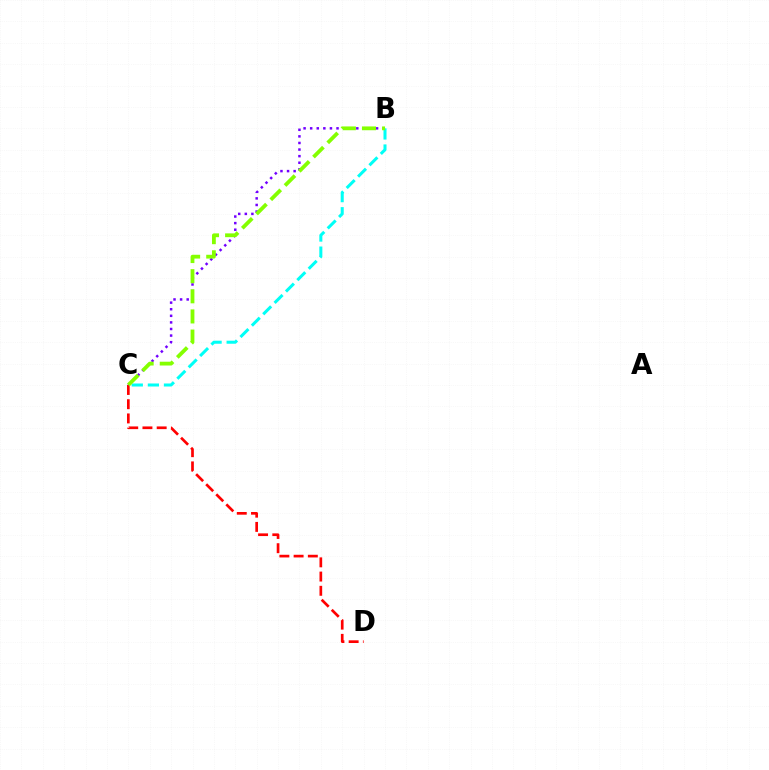{('C', 'D'): [{'color': '#ff0000', 'line_style': 'dashed', 'thickness': 1.93}], ('B', 'C'): [{'color': '#7200ff', 'line_style': 'dotted', 'thickness': 1.79}, {'color': '#00fff6', 'line_style': 'dashed', 'thickness': 2.18}, {'color': '#84ff00', 'line_style': 'dashed', 'thickness': 2.73}]}